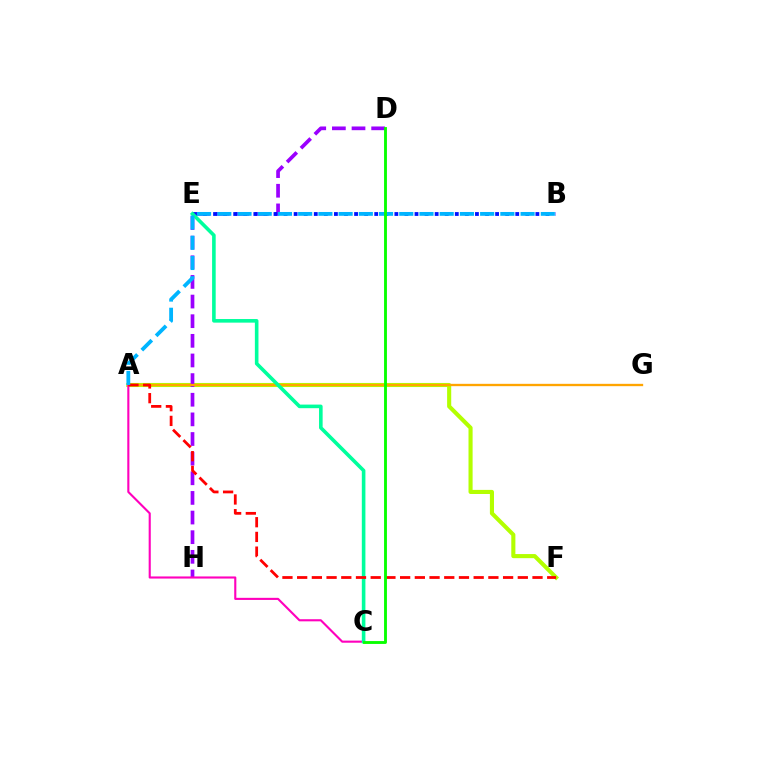{('A', 'F'): [{'color': '#b3ff00', 'line_style': 'solid', 'thickness': 2.95}, {'color': '#ff0000', 'line_style': 'dashed', 'thickness': 2.0}], ('D', 'H'): [{'color': '#9b00ff', 'line_style': 'dashed', 'thickness': 2.67}], ('B', 'E'): [{'color': '#0010ff', 'line_style': 'dotted', 'thickness': 2.74}], ('A', 'G'): [{'color': '#ffa500', 'line_style': 'solid', 'thickness': 1.68}], ('A', 'C'): [{'color': '#ff00bd', 'line_style': 'solid', 'thickness': 1.52}], ('C', 'E'): [{'color': '#00ff9d', 'line_style': 'solid', 'thickness': 2.59}], ('A', 'B'): [{'color': '#00b5ff', 'line_style': 'dashed', 'thickness': 2.75}], ('C', 'D'): [{'color': '#08ff00', 'line_style': 'solid', 'thickness': 2.06}]}